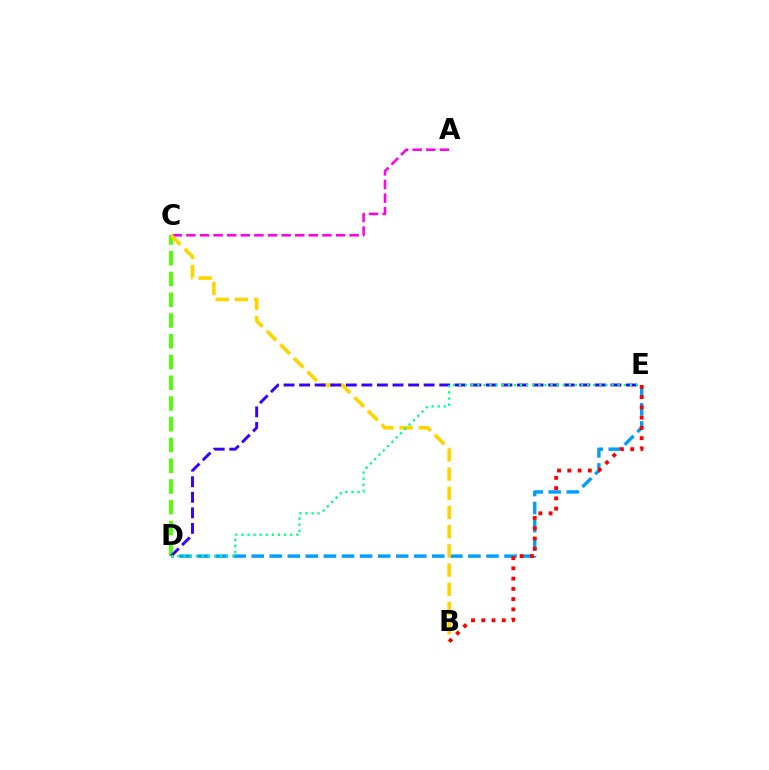{('C', 'D'): [{'color': '#4fff00', 'line_style': 'dashed', 'thickness': 2.82}], ('A', 'C'): [{'color': '#ff00ed', 'line_style': 'dashed', 'thickness': 1.85}], ('D', 'E'): [{'color': '#009eff', 'line_style': 'dashed', 'thickness': 2.45}, {'color': '#3700ff', 'line_style': 'dashed', 'thickness': 2.11}, {'color': '#00ff86', 'line_style': 'dotted', 'thickness': 1.66}], ('B', 'C'): [{'color': '#ffd500', 'line_style': 'dashed', 'thickness': 2.61}], ('B', 'E'): [{'color': '#ff0000', 'line_style': 'dotted', 'thickness': 2.79}]}